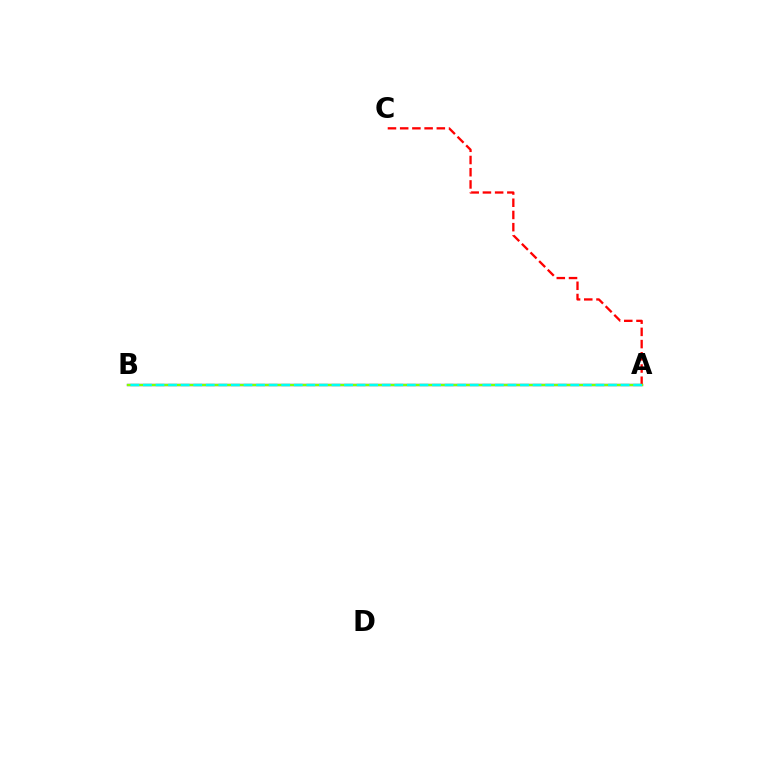{('A', 'B'): [{'color': '#7200ff', 'line_style': 'solid', 'thickness': 1.66}, {'color': '#84ff00', 'line_style': 'solid', 'thickness': 1.68}, {'color': '#00fff6', 'line_style': 'dashed', 'thickness': 1.71}], ('A', 'C'): [{'color': '#ff0000', 'line_style': 'dashed', 'thickness': 1.66}]}